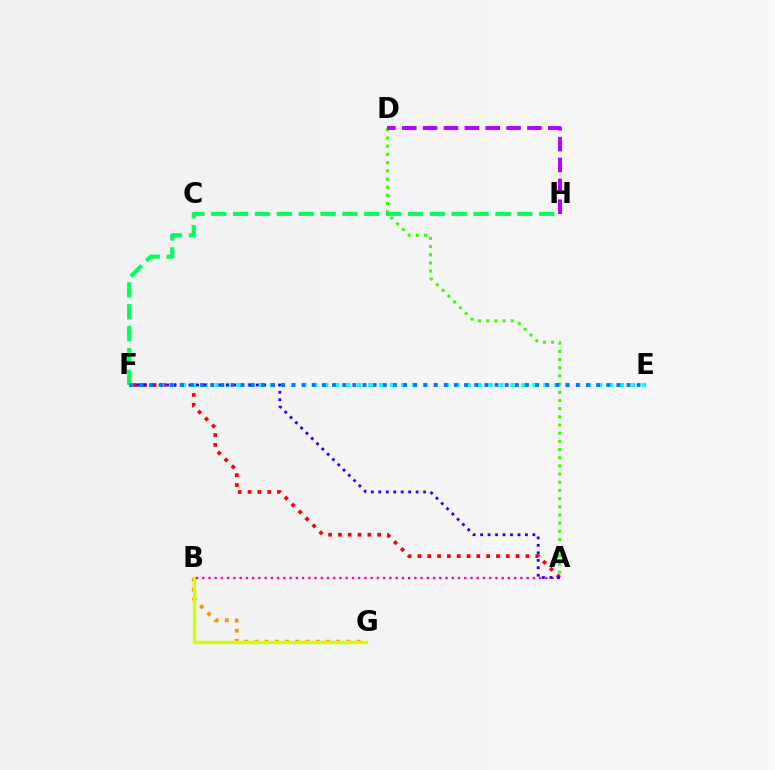{('B', 'G'): [{'color': '#ff9400', 'line_style': 'dotted', 'thickness': 2.78}, {'color': '#d1ff00', 'line_style': 'solid', 'thickness': 2.43}], ('A', 'F'): [{'color': '#ff0000', 'line_style': 'dotted', 'thickness': 2.67}, {'color': '#2500ff', 'line_style': 'dotted', 'thickness': 2.03}], ('A', 'D'): [{'color': '#3dff00', 'line_style': 'dotted', 'thickness': 2.22}], ('F', 'H'): [{'color': '#00ff5c', 'line_style': 'dashed', 'thickness': 2.97}], ('D', 'H'): [{'color': '#b900ff', 'line_style': 'dashed', 'thickness': 2.83}], ('E', 'F'): [{'color': '#00fff6', 'line_style': 'dotted', 'thickness': 2.98}, {'color': '#0074ff', 'line_style': 'dotted', 'thickness': 2.76}], ('A', 'B'): [{'color': '#ff00ac', 'line_style': 'dotted', 'thickness': 1.69}]}